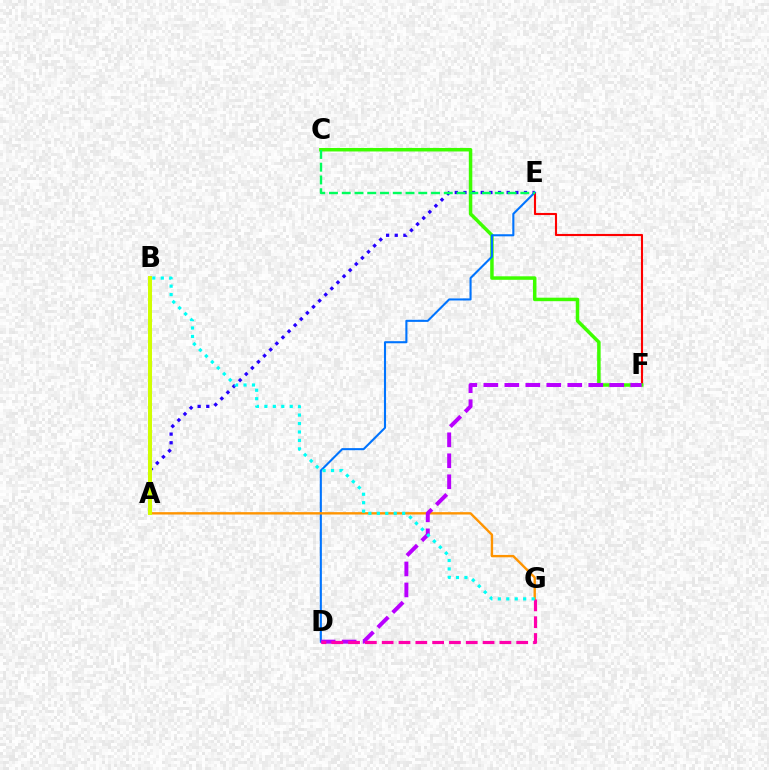{('E', 'F'): [{'color': '#ff0000', 'line_style': 'solid', 'thickness': 1.52}], ('C', 'F'): [{'color': '#3dff00', 'line_style': 'solid', 'thickness': 2.51}], ('A', 'E'): [{'color': '#2500ff', 'line_style': 'dotted', 'thickness': 2.35}], ('D', 'E'): [{'color': '#0074ff', 'line_style': 'solid', 'thickness': 1.51}], ('A', 'G'): [{'color': '#ff9400', 'line_style': 'solid', 'thickness': 1.71}], ('A', 'B'): [{'color': '#d1ff00', 'line_style': 'solid', 'thickness': 2.86}], ('C', 'E'): [{'color': '#00ff5c', 'line_style': 'dashed', 'thickness': 1.73}], ('D', 'F'): [{'color': '#b900ff', 'line_style': 'dashed', 'thickness': 2.85}], ('D', 'G'): [{'color': '#ff00ac', 'line_style': 'dashed', 'thickness': 2.28}], ('B', 'G'): [{'color': '#00fff6', 'line_style': 'dotted', 'thickness': 2.3}]}